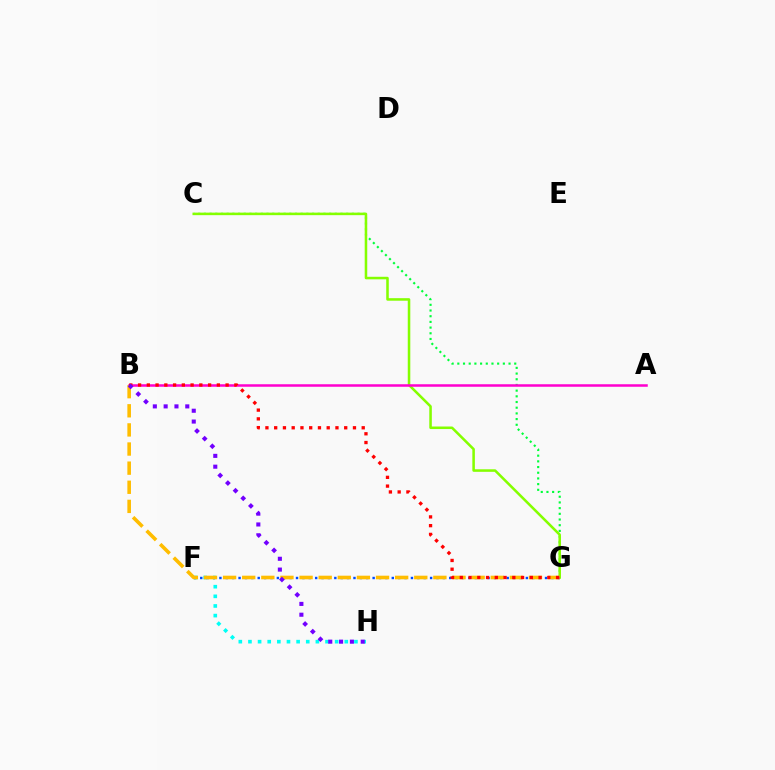{('F', 'H'): [{'color': '#00fff6', 'line_style': 'dotted', 'thickness': 2.62}], ('C', 'G'): [{'color': '#00ff39', 'line_style': 'dotted', 'thickness': 1.55}, {'color': '#84ff00', 'line_style': 'solid', 'thickness': 1.83}], ('F', 'G'): [{'color': '#004bff', 'line_style': 'dotted', 'thickness': 1.73}], ('A', 'B'): [{'color': '#ff00cf', 'line_style': 'solid', 'thickness': 1.81}], ('B', 'G'): [{'color': '#ffbd00', 'line_style': 'dashed', 'thickness': 2.6}, {'color': '#ff0000', 'line_style': 'dotted', 'thickness': 2.38}], ('B', 'H'): [{'color': '#7200ff', 'line_style': 'dotted', 'thickness': 2.94}]}